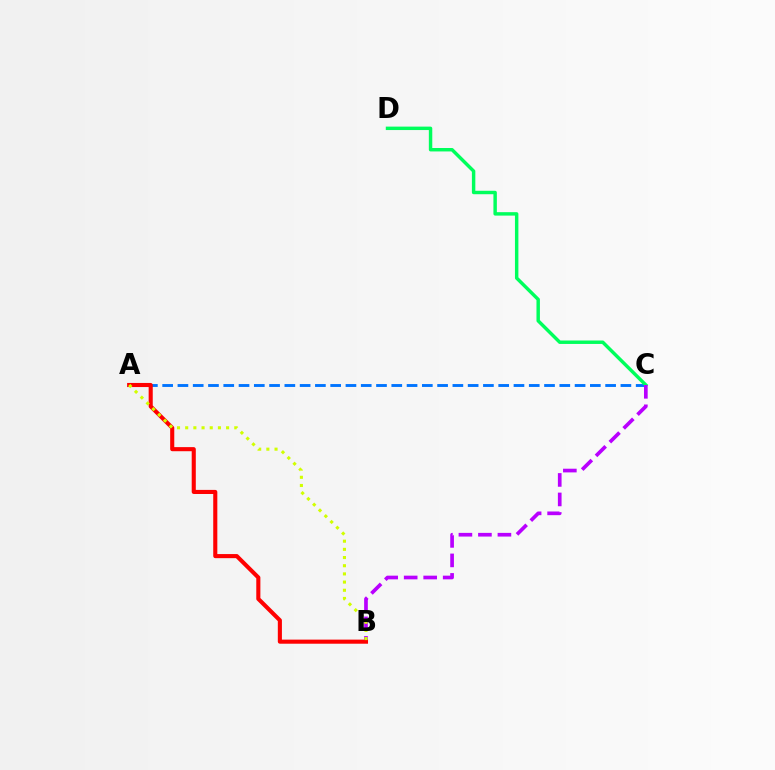{('A', 'C'): [{'color': '#0074ff', 'line_style': 'dashed', 'thickness': 2.08}], ('C', 'D'): [{'color': '#00ff5c', 'line_style': 'solid', 'thickness': 2.47}], ('B', 'C'): [{'color': '#b900ff', 'line_style': 'dashed', 'thickness': 2.65}], ('A', 'B'): [{'color': '#ff0000', 'line_style': 'solid', 'thickness': 2.95}, {'color': '#d1ff00', 'line_style': 'dotted', 'thickness': 2.22}]}